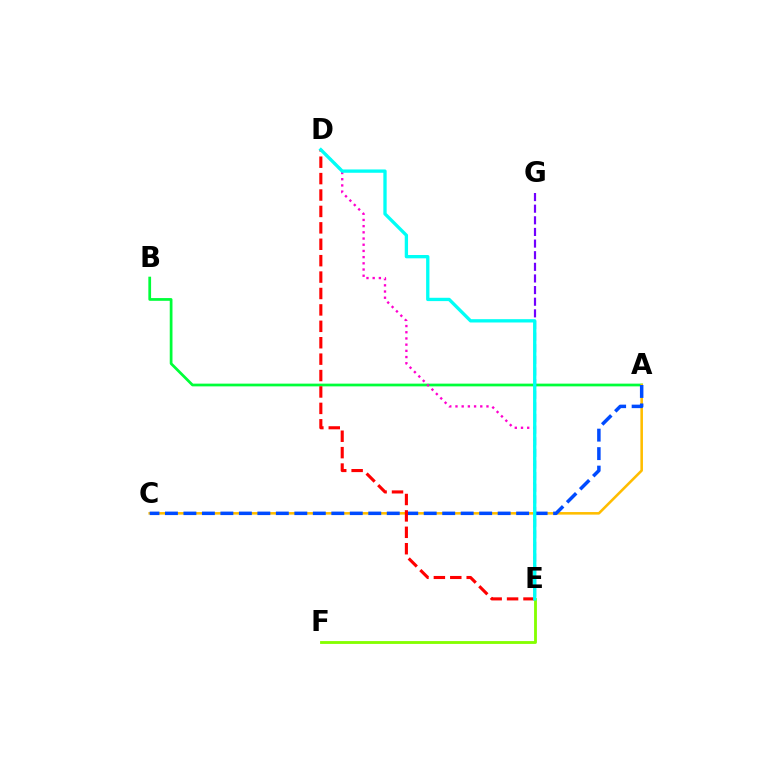{('A', 'B'): [{'color': '#00ff39', 'line_style': 'solid', 'thickness': 1.97}], ('A', 'C'): [{'color': '#ffbd00', 'line_style': 'solid', 'thickness': 1.85}, {'color': '#004bff', 'line_style': 'dashed', 'thickness': 2.51}], ('D', 'E'): [{'color': '#ff0000', 'line_style': 'dashed', 'thickness': 2.23}, {'color': '#ff00cf', 'line_style': 'dotted', 'thickness': 1.68}, {'color': '#00fff6', 'line_style': 'solid', 'thickness': 2.39}], ('E', 'F'): [{'color': '#84ff00', 'line_style': 'solid', 'thickness': 2.04}], ('E', 'G'): [{'color': '#7200ff', 'line_style': 'dashed', 'thickness': 1.58}]}